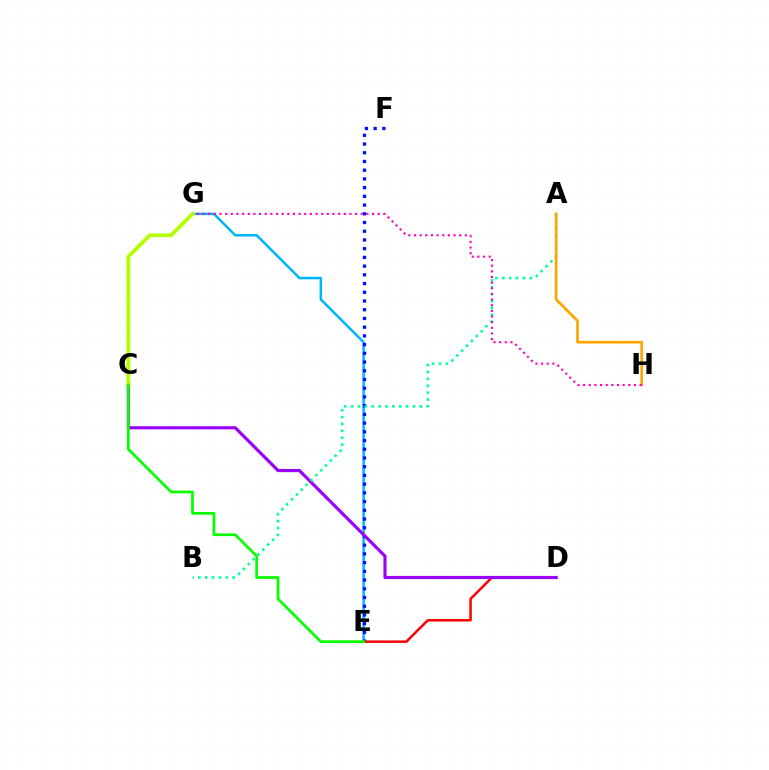{('E', 'G'): [{'color': '#00b5ff', 'line_style': 'solid', 'thickness': 1.81}], ('E', 'F'): [{'color': '#0010ff', 'line_style': 'dotted', 'thickness': 2.37}], ('D', 'E'): [{'color': '#ff0000', 'line_style': 'solid', 'thickness': 1.79}], ('C', 'D'): [{'color': '#9b00ff', 'line_style': 'solid', 'thickness': 2.28}], ('A', 'B'): [{'color': '#00ff9d', 'line_style': 'dotted', 'thickness': 1.87}], ('A', 'H'): [{'color': '#ffa500', 'line_style': 'solid', 'thickness': 1.93}], ('G', 'H'): [{'color': '#ff00bd', 'line_style': 'dotted', 'thickness': 1.53}], ('C', 'G'): [{'color': '#b3ff00', 'line_style': 'solid', 'thickness': 2.76}], ('C', 'E'): [{'color': '#08ff00', 'line_style': 'solid', 'thickness': 1.97}]}